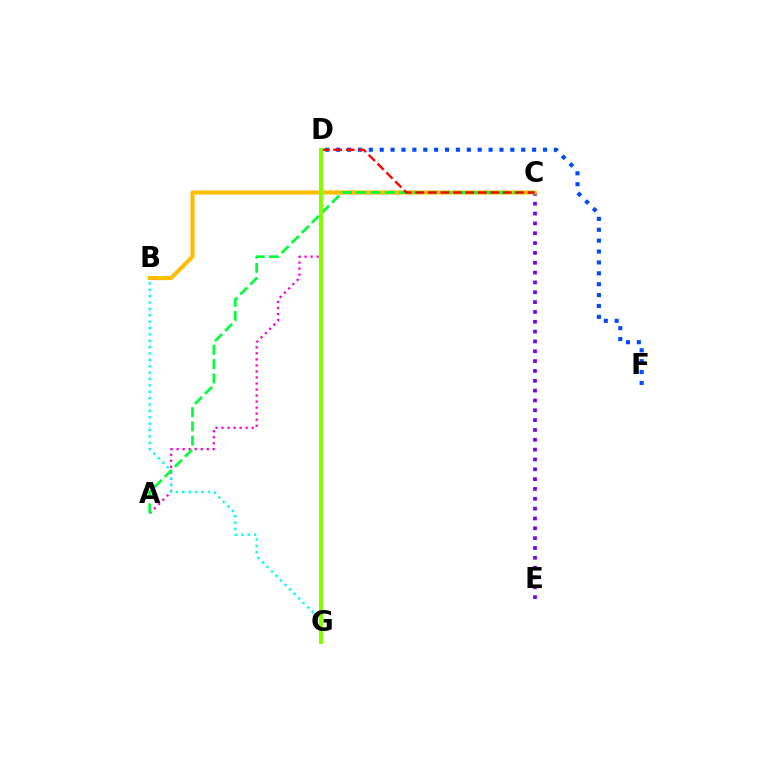{('A', 'D'): [{'color': '#ff00cf', 'line_style': 'dotted', 'thickness': 1.64}], ('D', 'F'): [{'color': '#004bff', 'line_style': 'dotted', 'thickness': 2.96}], ('C', 'E'): [{'color': '#7200ff', 'line_style': 'dotted', 'thickness': 2.67}], ('B', 'C'): [{'color': '#ffbd00', 'line_style': 'solid', 'thickness': 2.95}], ('B', 'G'): [{'color': '#00fff6', 'line_style': 'dotted', 'thickness': 1.73}], ('A', 'C'): [{'color': '#00ff39', 'line_style': 'dashed', 'thickness': 1.93}], ('C', 'D'): [{'color': '#ff0000', 'line_style': 'dashed', 'thickness': 1.7}], ('D', 'G'): [{'color': '#84ff00', 'line_style': 'solid', 'thickness': 2.85}]}